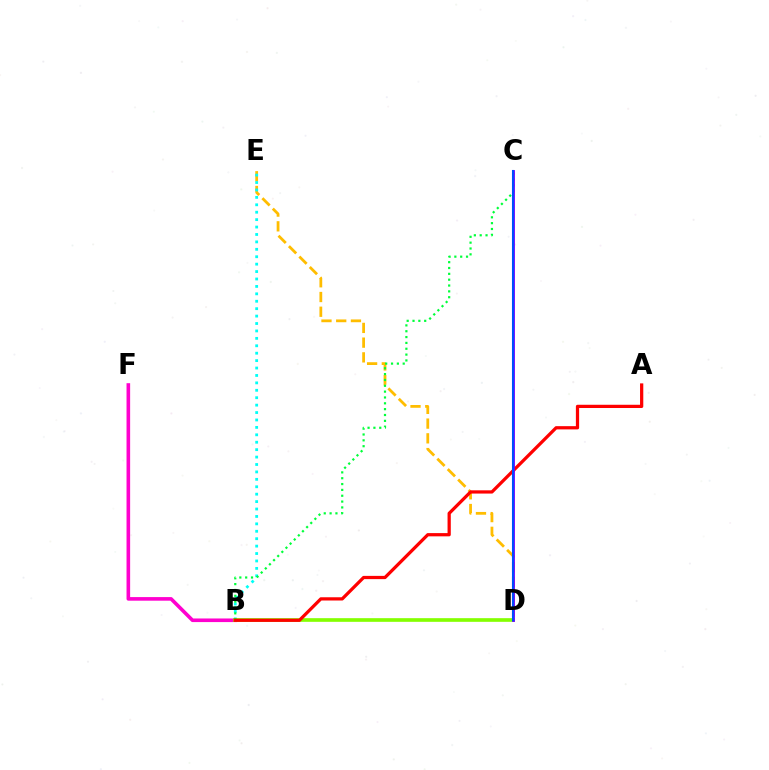{('D', 'E'): [{'color': '#ffbd00', 'line_style': 'dashed', 'thickness': 2.0}], ('B', 'F'): [{'color': '#ff00cf', 'line_style': 'solid', 'thickness': 2.6}], ('B', 'E'): [{'color': '#00fff6', 'line_style': 'dotted', 'thickness': 2.02}], ('B', 'D'): [{'color': '#84ff00', 'line_style': 'solid', 'thickness': 2.64}], ('B', 'C'): [{'color': '#00ff39', 'line_style': 'dotted', 'thickness': 1.59}], ('A', 'B'): [{'color': '#ff0000', 'line_style': 'solid', 'thickness': 2.33}], ('C', 'D'): [{'color': '#7200ff', 'line_style': 'solid', 'thickness': 2.04}, {'color': '#004bff', 'line_style': 'solid', 'thickness': 1.5}]}